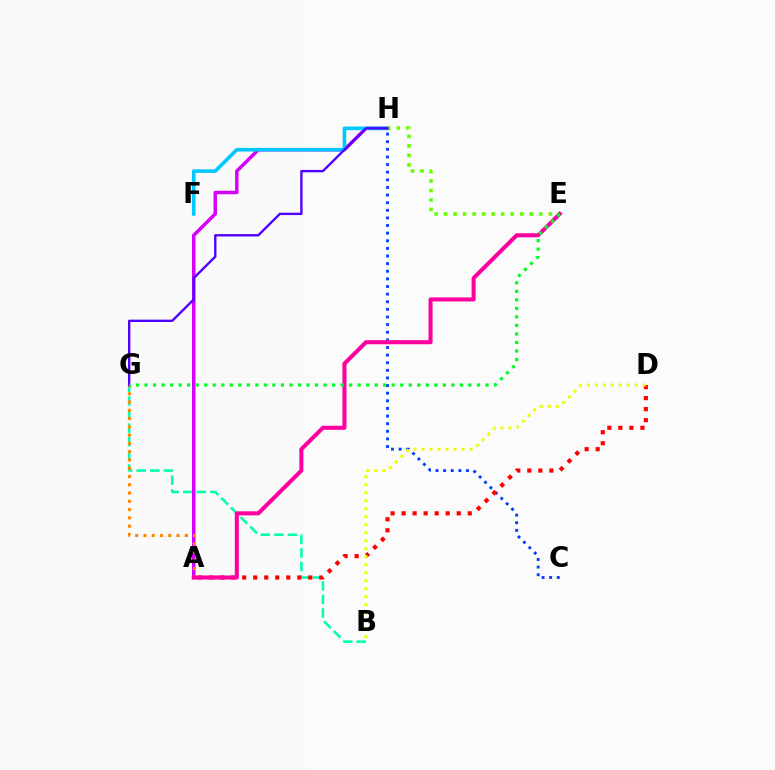{('B', 'G'): [{'color': '#00ffaf', 'line_style': 'dashed', 'thickness': 1.85}], ('A', 'H'): [{'color': '#d600ff', 'line_style': 'solid', 'thickness': 2.51}], ('A', 'G'): [{'color': '#ff8800', 'line_style': 'dotted', 'thickness': 2.25}], ('C', 'H'): [{'color': '#003fff', 'line_style': 'dotted', 'thickness': 2.07}], ('F', 'H'): [{'color': '#00c7ff', 'line_style': 'solid', 'thickness': 2.61}], ('A', 'D'): [{'color': '#ff0000', 'line_style': 'dotted', 'thickness': 3.0}], ('E', 'H'): [{'color': '#66ff00', 'line_style': 'dotted', 'thickness': 2.59}], ('A', 'E'): [{'color': '#ff00a0', 'line_style': 'solid', 'thickness': 2.92}], ('G', 'H'): [{'color': '#4f00ff', 'line_style': 'solid', 'thickness': 1.7}], ('E', 'G'): [{'color': '#00ff27', 'line_style': 'dotted', 'thickness': 2.32}], ('B', 'D'): [{'color': '#eeff00', 'line_style': 'dotted', 'thickness': 2.17}]}